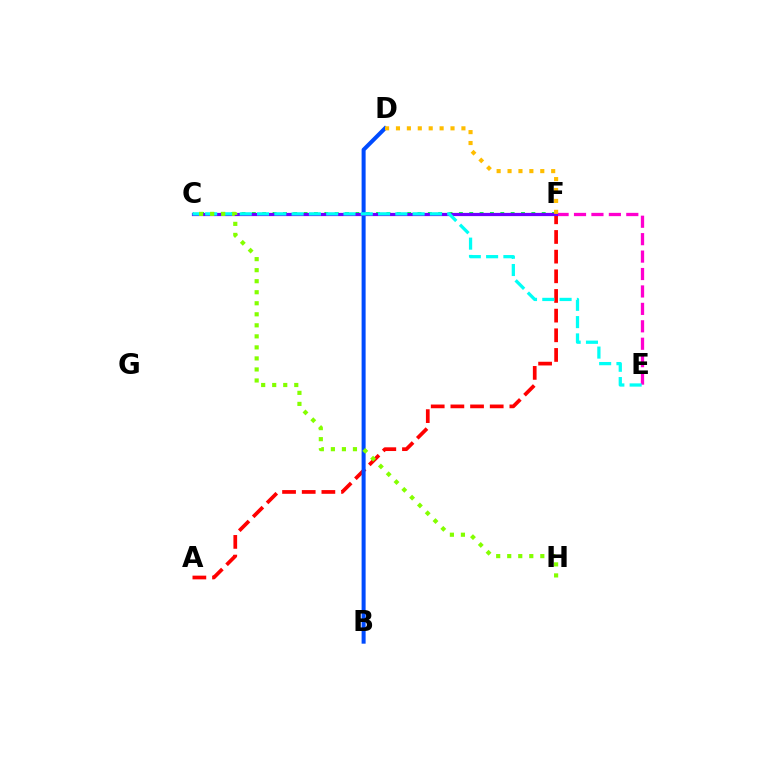{('E', 'F'): [{'color': '#ff00cf', 'line_style': 'dashed', 'thickness': 2.37}], ('A', 'F'): [{'color': '#ff0000', 'line_style': 'dashed', 'thickness': 2.67}], ('C', 'F'): [{'color': '#00ff39', 'line_style': 'dotted', 'thickness': 2.81}, {'color': '#7200ff', 'line_style': 'solid', 'thickness': 2.31}], ('B', 'D'): [{'color': '#004bff', 'line_style': 'solid', 'thickness': 2.89}], ('C', 'E'): [{'color': '#00fff6', 'line_style': 'dashed', 'thickness': 2.35}], ('C', 'H'): [{'color': '#84ff00', 'line_style': 'dotted', 'thickness': 3.0}], ('D', 'F'): [{'color': '#ffbd00', 'line_style': 'dotted', 'thickness': 2.96}]}